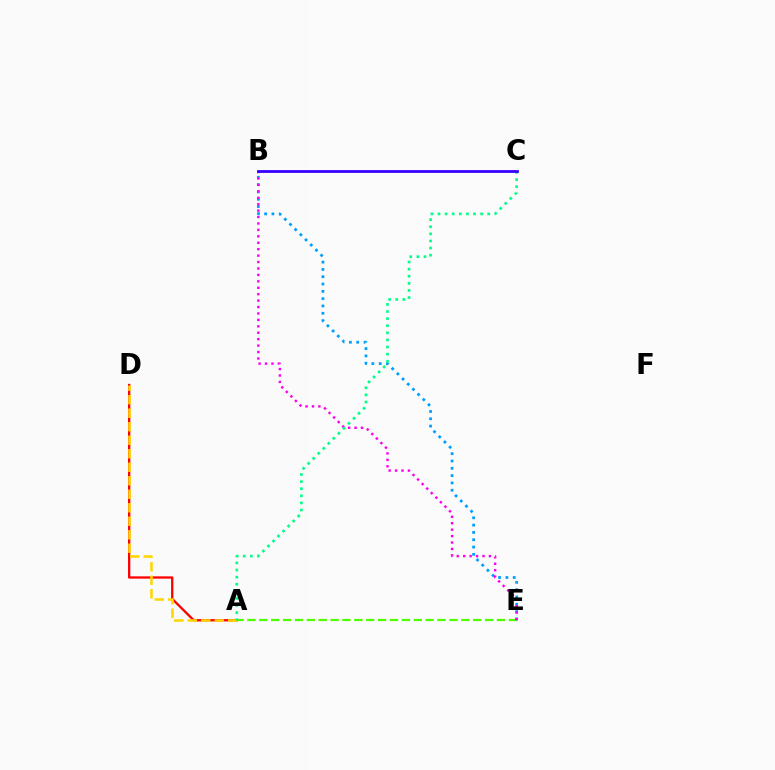{('A', 'E'): [{'color': '#4fff00', 'line_style': 'dashed', 'thickness': 1.61}], ('B', 'E'): [{'color': '#009eff', 'line_style': 'dotted', 'thickness': 1.99}, {'color': '#ff00ed', 'line_style': 'dotted', 'thickness': 1.75}], ('A', 'D'): [{'color': '#ff0000', 'line_style': 'solid', 'thickness': 1.66}, {'color': '#ffd500', 'line_style': 'dashed', 'thickness': 1.83}], ('A', 'C'): [{'color': '#00ff86', 'line_style': 'dotted', 'thickness': 1.93}], ('B', 'C'): [{'color': '#3700ff', 'line_style': 'solid', 'thickness': 2.01}]}